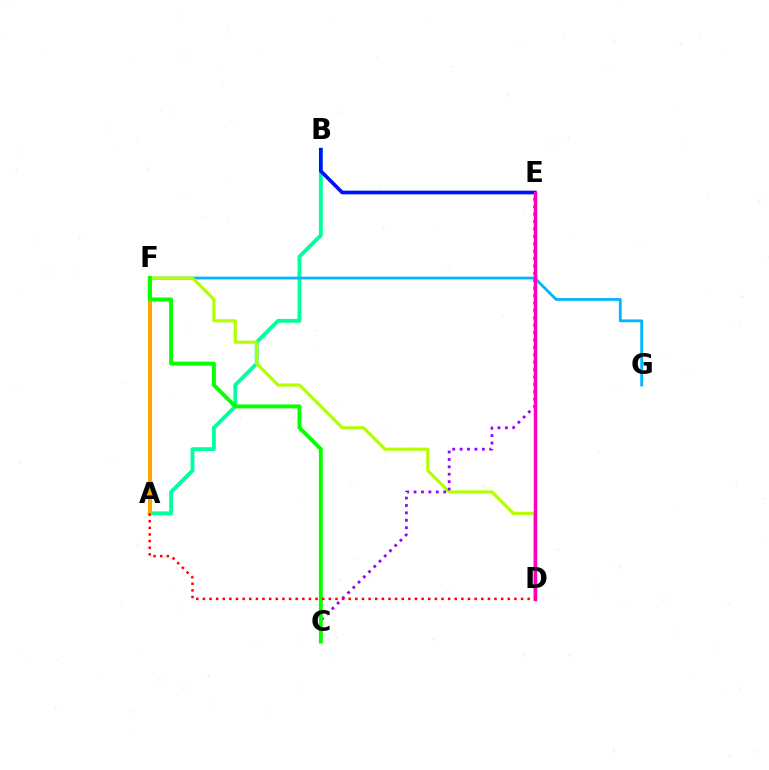{('A', 'B'): [{'color': '#00ff9d', 'line_style': 'solid', 'thickness': 2.77}], ('F', 'G'): [{'color': '#00b5ff', 'line_style': 'solid', 'thickness': 2.01}], ('B', 'E'): [{'color': '#0010ff', 'line_style': 'solid', 'thickness': 2.64}], ('D', 'F'): [{'color': '#b3ff00', 'line_style': 'solid', 'thickness': 2.27}], ('C', 'E'): [{'color': '#9b00ff', 'line_style': 'dotted', 'thickness': 2.01}], ('A', 'F'): [{'color': '#ffa500', 'line_style': 'solid', 'thickness': 2.93}], ('C', 'F'): [{'color': '#08ff00', 'line_style': 'solid', 'thickness': 2.82}], ('D', 'E'): [{'color': '#ff00bd', 'line_style': 'solid', 'thickness': 2.51}], ('A', 'D'): [{'color': '#ff0000', 'line_style': 'dotted', 'thickness': 1.8}]}